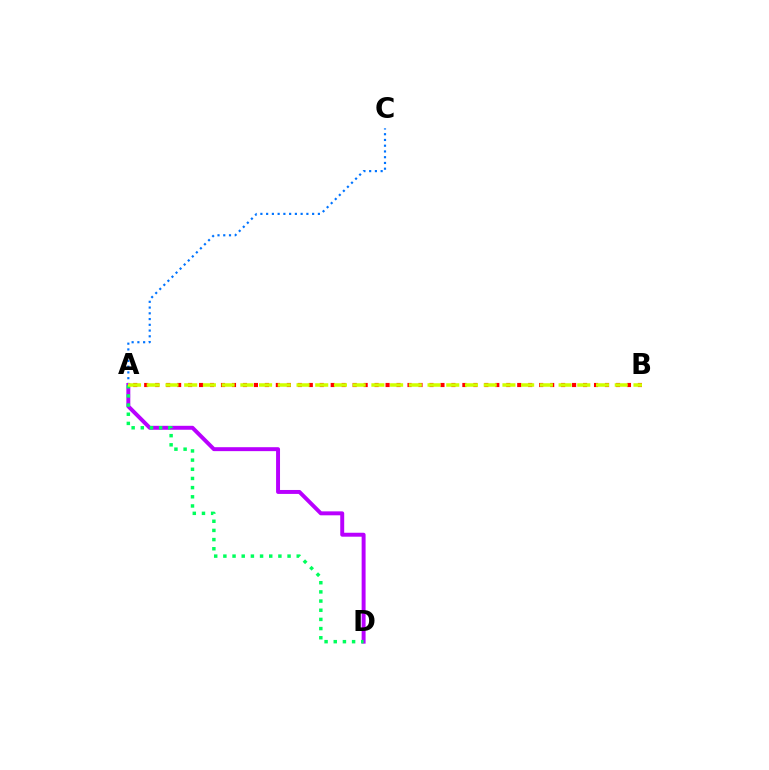{('A', 'C'): [{'color': '#0074ff', 'line_style': 'dotted', 'thickness': 1.56}], ('A', 'D'): [{'color': '#b900ff', 'line_style': 'solid', 'thickness': 2.84}, {'color': '#00ff5c', 'line_style': 'dotted', 'thickness': 2.49}], ('A', 'B'): [{'color': '#ff0000', 'line_style': 'dotted', 'thickness': 2.98}, {'color': '#d1ff00', 'line_style': 'dashed', 'thickness': 2.54}]}